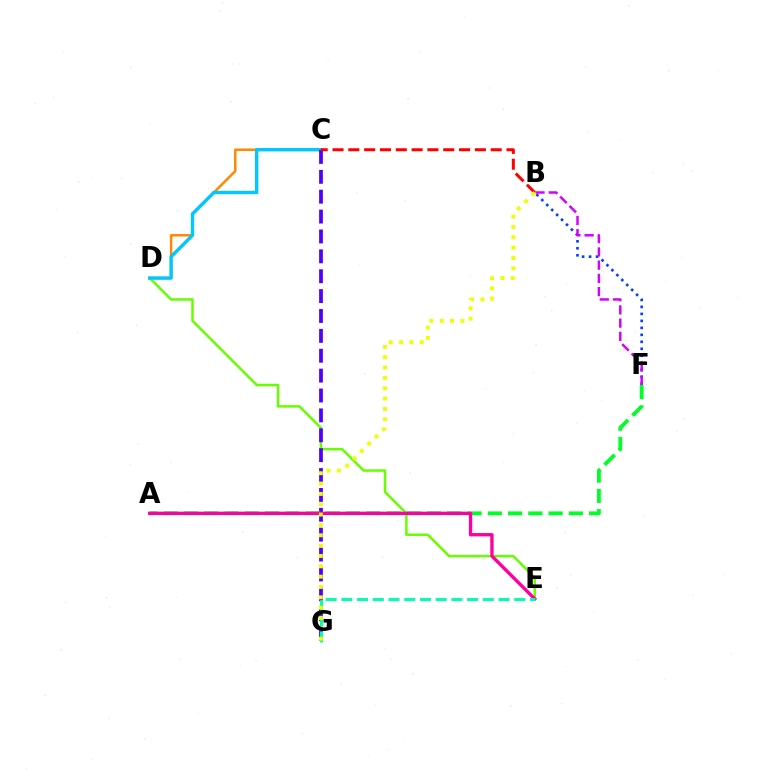{('C', 'D'): [{'color': '#ff8800', 'line_style': 'solid', 'thickness': 1.79}, {'color': '#00c7ff', 'line_style': 'solid', 'thickness': 2.43}], ('D', 'E'): [{'color': '#66ff00', 'line_style': 'solid', 'thickness': 1.8}], ('C', 'G'): [{'color': '#4f00ff', 'line_style': 'dashed', 'thickness': 2.7}], ('A', 'F'): [{'color': '#00ff27', 'line_style': 'dashed', 'thickness': 2.75}], ('B', 'F'): [{'color': '#003fff', 'line_style': 'dotted', 'thickness': 1.9}, {'color': '#d600ff', 'line_style': 'dashed', 'thickness': 1.8}], ('A', 'E'): [{'color': '#ff00a0', 'line_style': 'solid', 'thickness': 2.41}], ('E', 'G'): [{'color': '#00ffaf', 'line_style': 'dashed', 'thickness': 2.14}], ('B', 'C'): [{'color': '#ff0000', 'line_style': 'dashed', 'thickness': 2.15}], ('B', 'G'): [{'color': '#eeff00', 'line_style': 'dotted', 'thickness': 2.81}]}